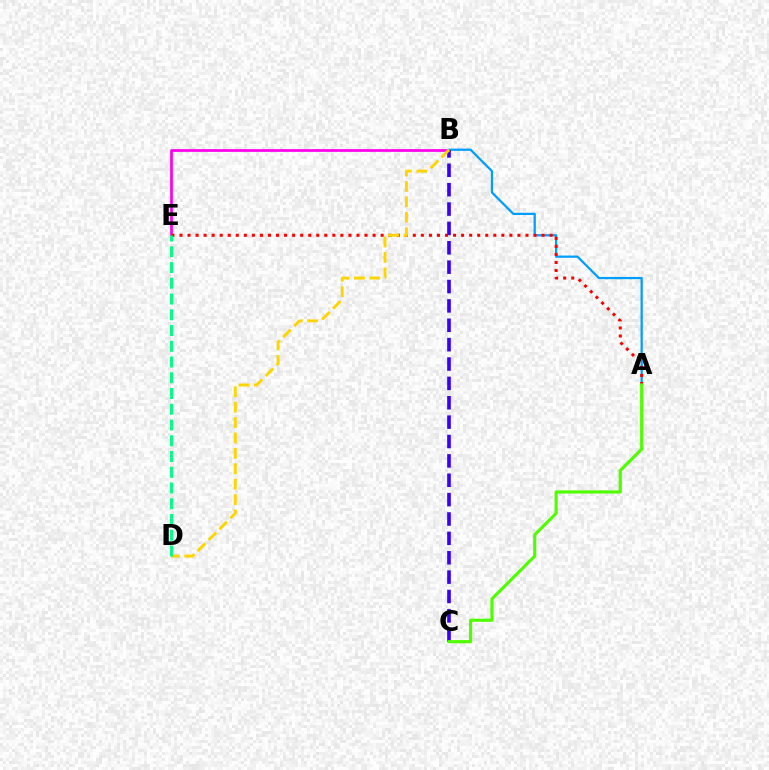{('B', 'E'): [{'color': '#ff00ed', 'line_style': 'solid', 'thickness': 1.97}], ('A', 'B'): [{'color': '#009eff', 'line_style': 'solid', 'thickness': 1.63}], ('A', 'E'): [{'color': '#ff0000', 'line_style': 'dotted', 'thickness': 2.19}], ('B', 'C'): [{'color': '#3700ff', 'line_style': 'dashed', 'thickness': 2.63}], ('B', 'D'): [{'color': '#ffd500', 'line_style': 'dashed', 'thickness': 2.09}], ('A', 'C'): [{'color': '#4fff00', 'line_style': 'solid', 'thickness': 2.26}], ('D', 'E'): [{'color': '#00ff86', 'line_style': 'dashed', 'thickness': 2.14}]}